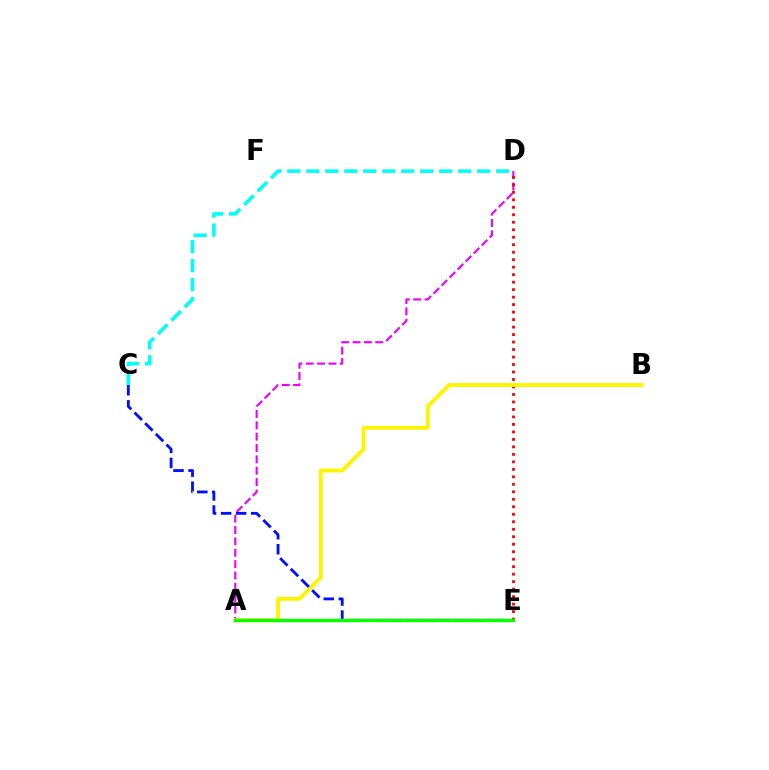{('A', 'D'): [{'color': '#ee00ff', 'line_style': 'dashed', 'thickness': 1.54}], ('D', 'E'): [{'color': '#ff0000', 'line_style': 'dotted', 'thickness': 2.03}], ('A', 'B'): [{'color': '#fcf500', 'line_style': 'solid', 'thickness': 2.77}], ('C', 'E'): [{'color': '#0010ff', 'line_style': 'dashed', 'thickness': 2.05}], ('C', 'D'): [{'color': '#00fff6', 'line_style': 'dashed', 'thickness': 2.58}], ('A', 'E'): [{'color': '#08ff00', 'line_style': 'solid', 'thickness': 2.43}]}